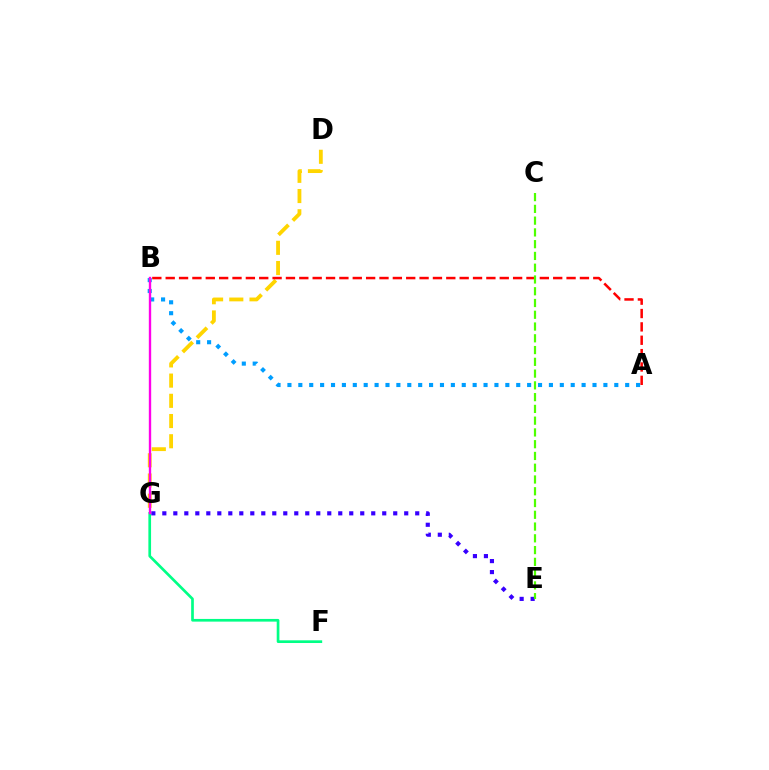{('D', 'G'): [{'color': '#ffd500', 'line_style': 'dashed', 'thickness': 2.75}], ('F', 'G'): [{'color': '#00ff86', 'line_style': 'solid', 'thickness': 1.94}], ('A', 'B'): [{'color': '#009eff', 'line_style': 'dotted', 'thickness': 2.96}, {'color': '#ff0000', 'line_style': 'dashed', 'thickness': 1.82}], ('E', 'G'): [{'color': '#3700ff', 'line_style': 'dotted', 'thickness': 2.99}], ('C', 'E'): [{'color': '#4fff00', 'line_style': 'dashed', 'thickness': 1.6}], ('B', 'G'): [{'color': '#ff00ed', 'line_style': 'solid', 'thickness': 1.7}]}